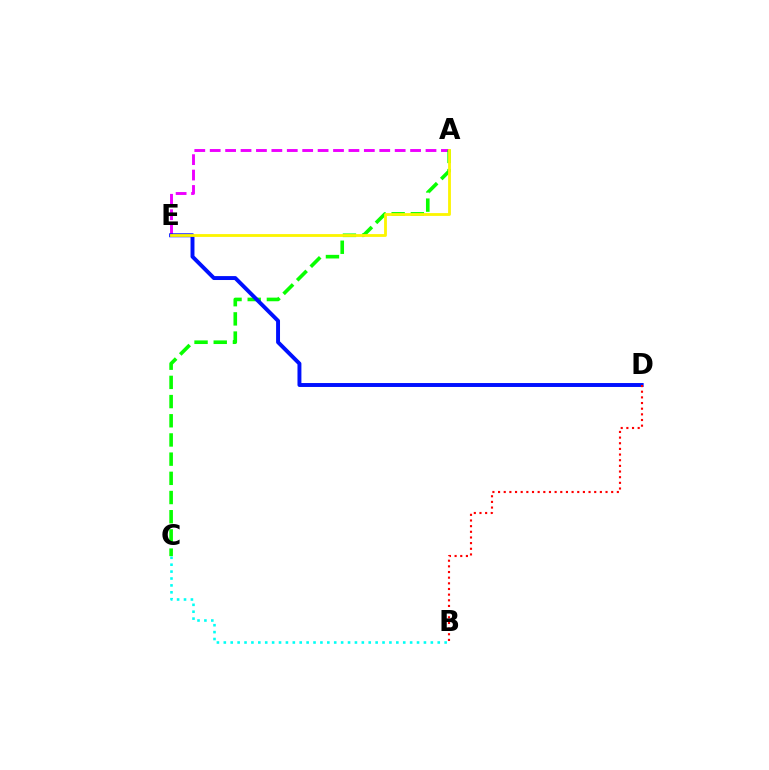{('A', 'E'): [{'color': '#ee00ff', 'line_style': 'dashed', 'thickness': 2.09}, {'color': '#fcf500', 'line_style': 'solid', 'thickness': 2.02}], ('B', 'C'): [{'color': '#00fff6', 'line_style': 'dotted', 'thickness': 1.87}], ('A', 'C'): [{'color': '#08ff00', 'line_style': 'dashed', 'thickness': 2.61}], ('D', 'E'): [{'color': '#0010ff', 'line_style': 'solid', 'thickness': 2.83}], ('B', 'D'): [{'color': '#ff0000', 'line_style': 'dotted', 'thickness': 1.54}]}